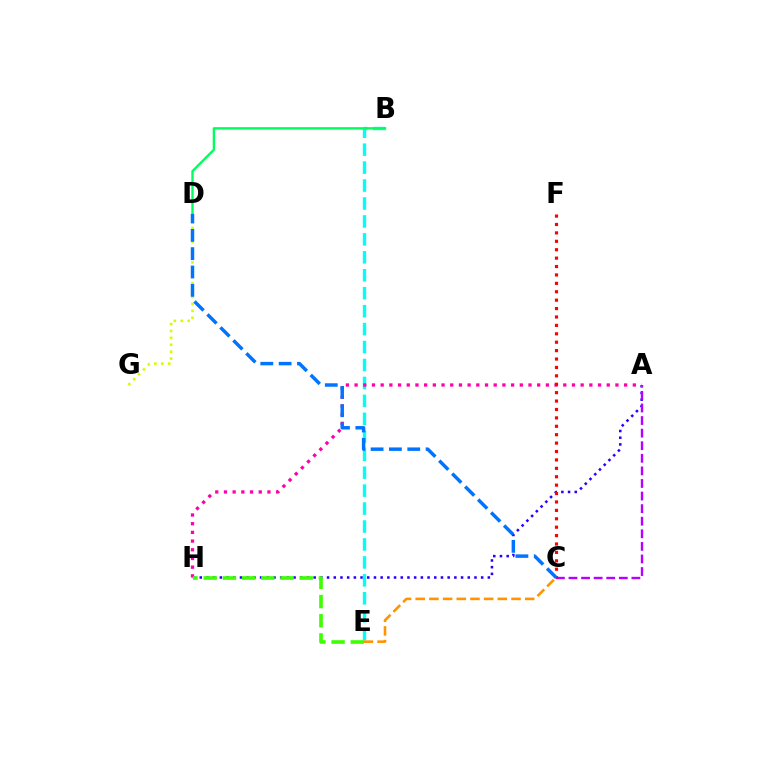{('D', 'G'): [{'color': '#d1ff00', 'line_style': 'dotted', 'thickness': 1.88}], ('A', 'H'): [{'color': '#2500ff', 'line_style': 'dotted', 'thickness': 1.82}, {'color': '#ff00ac', 'line_style': 'dotted', 'thickness': 2.36}], ('B', 'E'): [{'color': '#00fff6', 'line_style': 'dashed', 'thickness': 2.44}], ('A', 'C'): [{'color': '#b900ff', 'line_style': 'dashed', 'thickness': 1.71}], ('C', 'F'): [{'color': '#ff0000', 'line_style': 'dotted', 'thickness': 2.28}], ('B', 'D'): [{'color': '#00ff5c', 'line_style': 'solid', 'thickness': 1.72}], ('C', 'D'): [{'color': '#0074ff', 'line_style': 'dashed', 'thickness': 2.49}], ('C', 'E'): [{'color': '#ff9400', 'line_style': 'dashed', 'thickness': 1.86}], ('E', 'H'): [{'color': '#3dff00', 'line_style': 'dashed', 'thickness': 2.61}]}